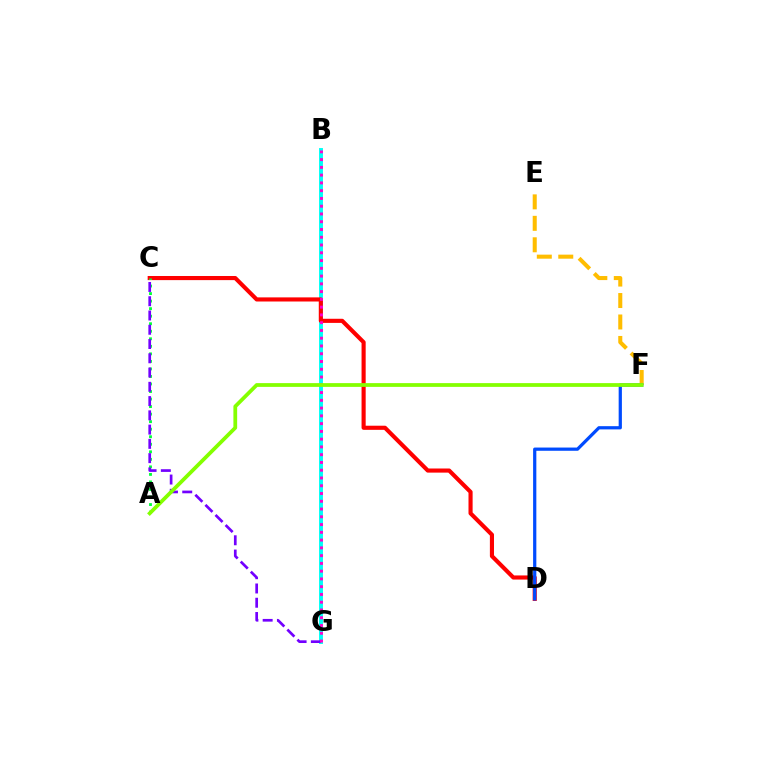{('B', 'G'): [{'color': '#00fff6', 'line_style': 'solid', 'thickness': 2.81}, {'color': '#ff00cf', 'line_style': 'dotted', 'thickness': 2.11}], ('C', 'D'): [{'color': '#ff0000', 'line_style': 'solid', 'thickness': 2.97}], ('A', 'C'): [{'color': '#00ff39', 'line_style': 'dotted', 'thickness': 2.05}], ('C', 'G'): [{'color': '#7200ff', 'line_style': 'dashed', 'thickness': 1.94}], ('E', 'F'): [{'color': '#ffbd00', 'line_style': 'dashed', 'thickness': 2.92}], ('D', 'F'): [{'color': '#004bff', 'line_style': 'solid', 'thickness': 2.33}], ('A', 'F'): [{'color': '#84ff00', 'line_style': 'solid', 'thickness': 2.7}]}